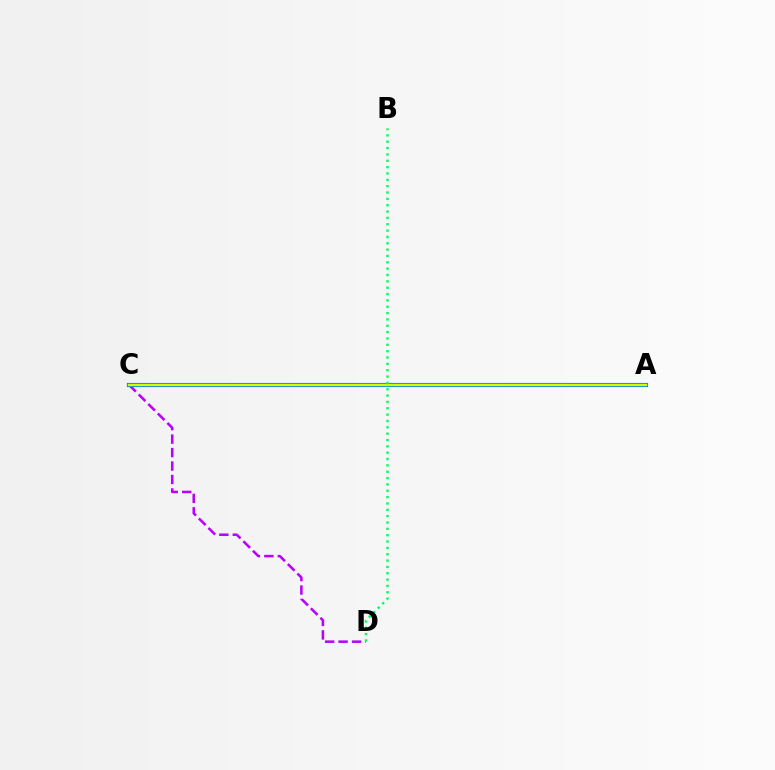{('A', 'C'): [{'color': '#ff0000', 'line_style': 'dotted', 'thickness': 1.78}, {'color': '#0074ff', 'line_style': 'solid', 'thickness': 2.98}, {'color': '#d1ff00', 'line_style': 'solid', 'thickness': 1.76}], ('C', 'D'): [{'color': '#b900ff', 'line_style': 'dashed', 'thickness': 1.83}], ('B', 'D'): [{'color': '#00ff5c', 'line_style': 'dotted', 'thickness': 1.72}]}